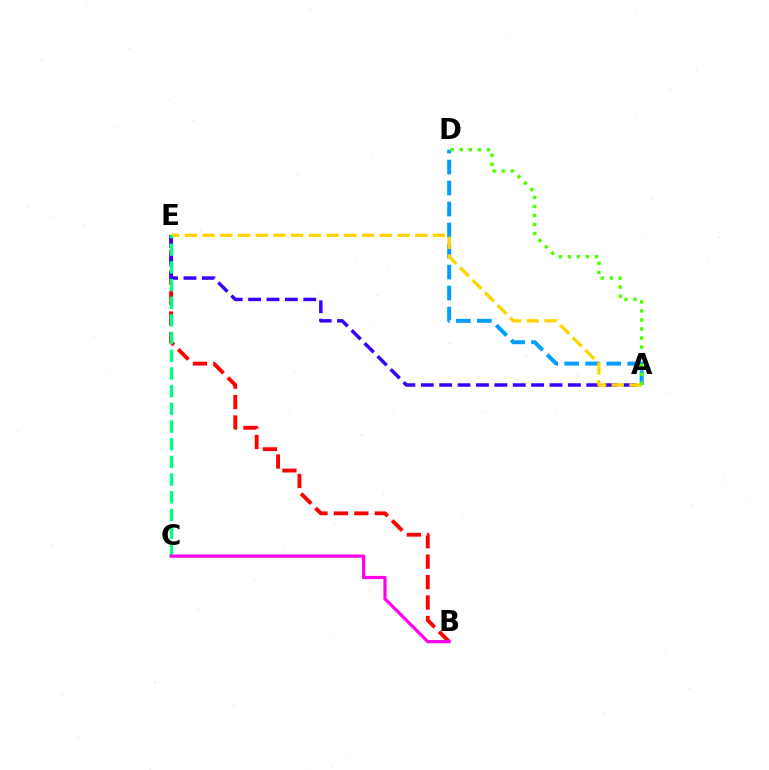{('A', 'D'): [{'color': '#009eff', 'line_style': 'dashed', 'thickness': 2.85}, {'color': '#4fff00', 'line_style': 'dotted', 'thickness': 2.46}], ('B', 'E'): [{'color': '#ff0000', 'line_style': 'dashed', 'thickness': 2.78}], ('A', 'E'): [{'color': '#3700ff', 'line_style': 'dashed', 'thickness': 2.5}, {'color': '#ffd500', 'line_style': 'dashed', 'thickness': 2.41}], ('C', 'E'): [{'color': '#00ff86', 'line_style': 'dashed', 'thickness': 2.4}], ('B', 'C'): [{'color': '#ff00ed', 'line_style': 'solid', 'thickness': 2.32}]}